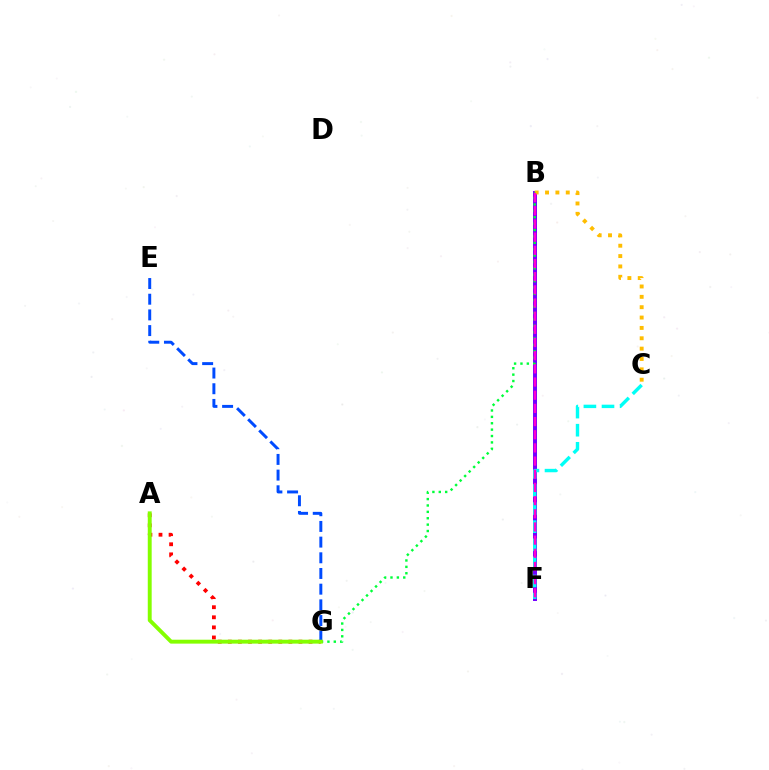{('A', 'G'): [{'color': '#ff0000', 'line_style': 'dotted', 'thickness': 2.74}, {'color': '#84ff00', 'line_style': 'solid', 'thickness': 2.81}], ('B', 'F'): [{'color': '#7200ff', 'line_style': 'solid', 'thickness': 2.86}, {'color': '#ff00cf', 'line_style': 'dashed', 'thickness': 1.79}], ('B', 'C'): [{'color': '#ffbd00', 'line_style': 'dotted', 'thickness': 2.81}], ('B', 'G'): [{'color': '#00ff39', 'line_style': 'dotted', 'thickness': 1.73}], ('C', 'F'): [{'color': '#00fff6', 'line_style': 'dashed', 'thickness': 2.46}], ('E', 'G'): [{'color': '#004bff', 'line_style': 'dashed', 'thickness': 2.13}]}